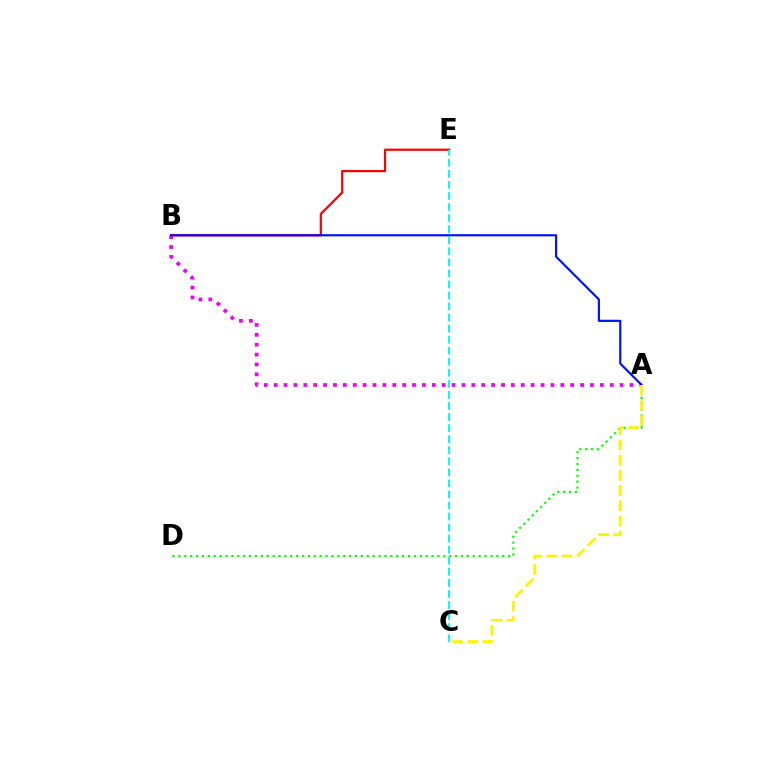{('B', 'E'): [{'color': '#ff0000', 'line_style': 'solid', 'thickness': 1.6}], ('A', 'B'): [{'color': '#ee00ff', 'line_style': 'dotted', 'thickness': 2.69}, {'color': '#0010ff', 'line_style': 'solid', 'thickness': 1.56}], ('A', 'D'): [{'color': '#08ff00', 'line_style': 'dotted', 'thickness': 1.6}], ('A', 'C'): [{'color': '#fcf500', 'line_style': 'dashed', 'thickness': 2.06}], ('C', 'E'): [{'color': '#00fff6', 'line_style': 'dashed', 'thickness': 1.5}]}